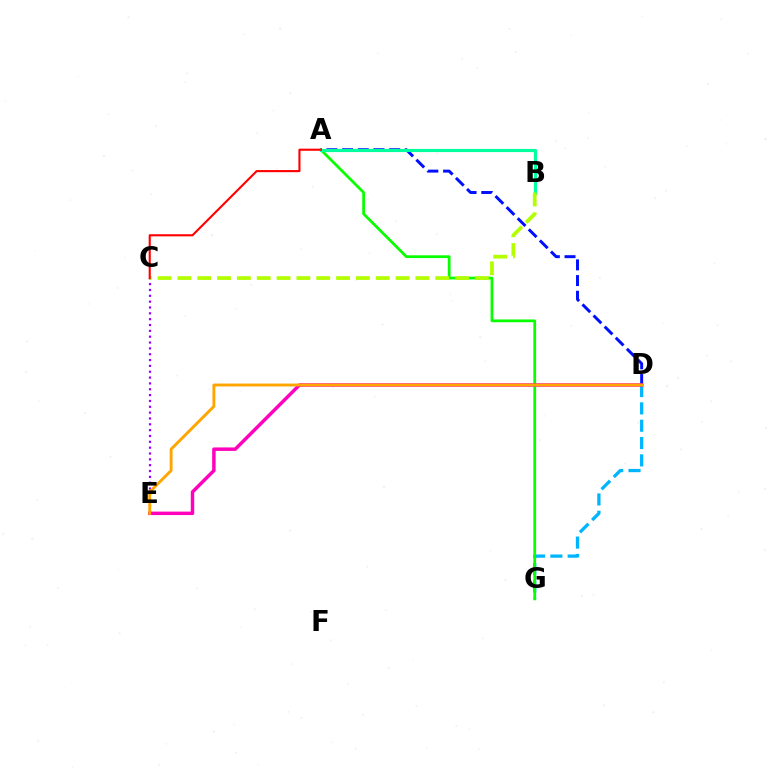{('D', 'G'): [{'color': '#00b5ff', 'line_style': 'dashed', 'thickness': 2.35}], ('A', 'G'): [{'color': '#08ff00', 'line_style': 'solid', 'thickness': 1.98}], ('A', 'D'): [{'color': '#0010ff', 'line_style': 'dashed', 'thickness': 2.13}], ('D', 'E'): [{'color': '#ff00bd', 'line_style': 'solid', 'thickness': 2.49}, {'color': '#ffa500', 'line_style': 'solid', 'thickness': 2.08}], ('A', 'B'): [{'color': '#00ff9d', 'line_style': 'solid', 'thickness': 2.27}], ('C', 'E'): [{'color': '#9b00ff', 'line_style': 'dotted', 'thickness': 1.59}], ('B', 'C'): [{'color': '#b3ff00', 'line_style': 'dashed', 'thickness': 2.69}], ('A', 'C'): [{'color': '#ff0000', 'line_style': 'solid', 'thickness': 1.52}]}